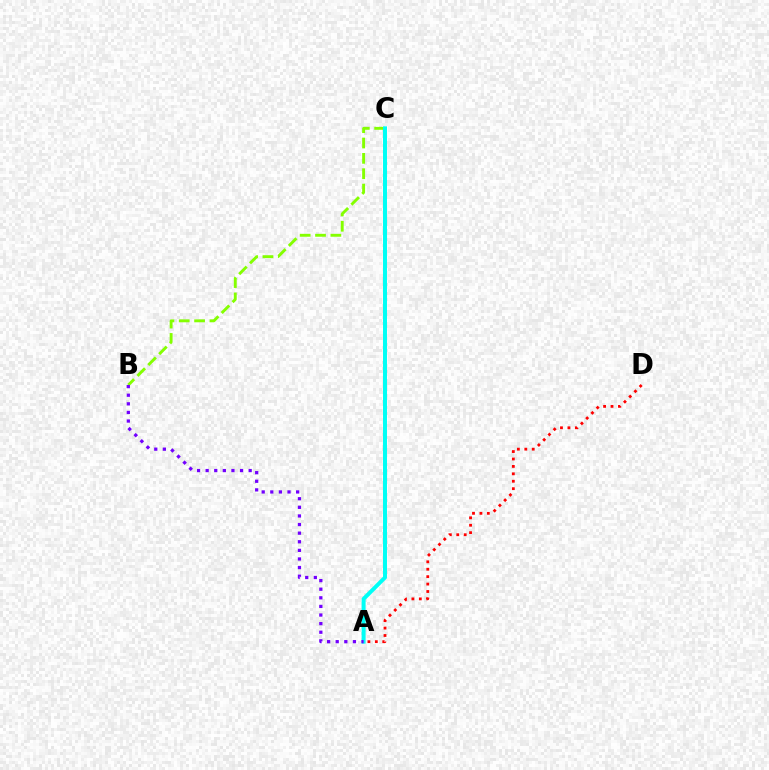{('B', 'C'): [{'color': '#84ff00', 'line_style': 'dashed', 'thickness': 2.09}], ('A', 'C'): [{'color': '#00fff6', 'line_style': 'solid', 'thickness': 2.86}], ('A', 'D'): [{'color': '#ff0000', 'line_style': 'dotted', 'thickness': 2.02}], ('A', 'B'): [{'color': '#7200ff', 'line_style': 'dotted', 'thickness': 2.34}]}